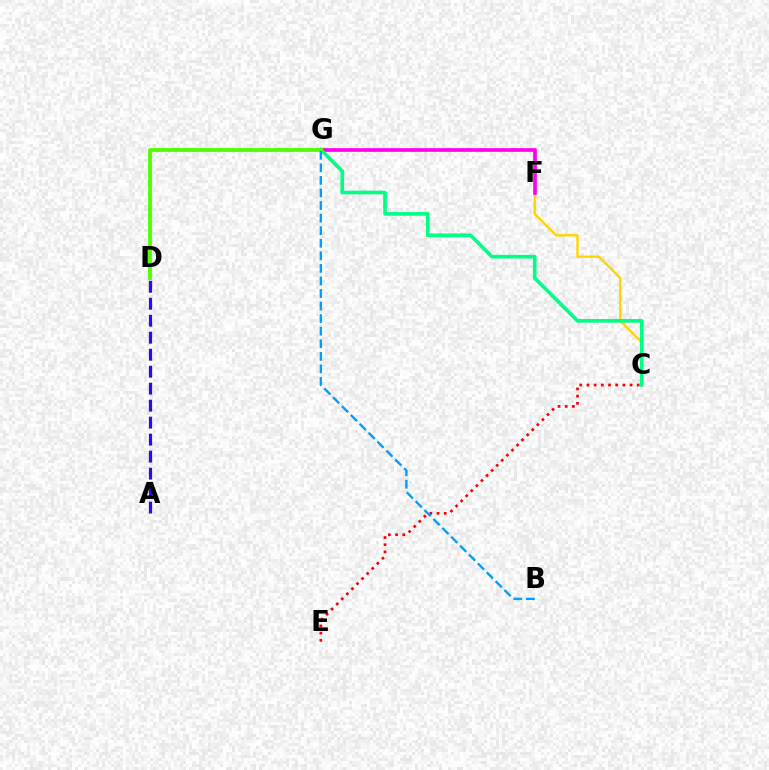{('C', 'F'): [{'color': '#ffd500', 'line_style': 'solid', 'thickness': 1.72}], ('A', 'D'): [{'color': '#3700ff', 'line_style': 'dashed', 'thickness': 2.31}], ('F', 'G'): [{'color': '#ff00ed', 'line_style': 'solid', 'thickness': 2.65}], ('C', 'E'): [{'color': '#ff0000', 'line_style': 'dotted', 'thickness': 1.95}], ('C', 'G'): [{'color': '#00ff86', 'line_style': 'solid', 'thickness': 2.62}], ('D', 'G'): [{'color': '#4fff00', 'line_style': 'solid', 'thickness': 2.75}], ('B', 'G'): [{'color': '#009eff', 'line_style': 'dashed', 'thickness': 1.71}]}